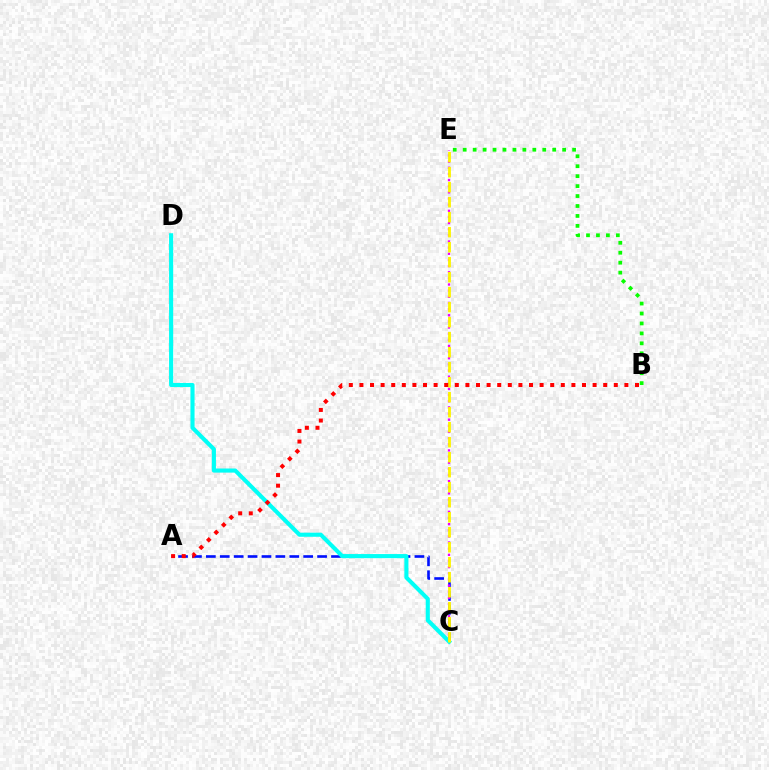{('A', 'C'): [{'color': '#0010ff', 'line_style': 'dashed', 'thickness': 1.89}], ('C', 'E'): [{'color': '#ee00ff', 'line_style': 'dotted', 'thickness': 1.67}, {'color': '#fcf500', 'line_style': 'dashed', 'thickness': 2.04}], ('B', 'E'): [{'color': '#08ff00', 'line_style': 'dotted', 'thickness': 2.7}], ('C', 'D'): [{'color': '#00fff6', 'line_style': 'solid', 'thickness': 2.95}], ('A', 'B'): [{'color': '#ff0000', 'line_style': 'dotted', 'thickness': 2.88}]}